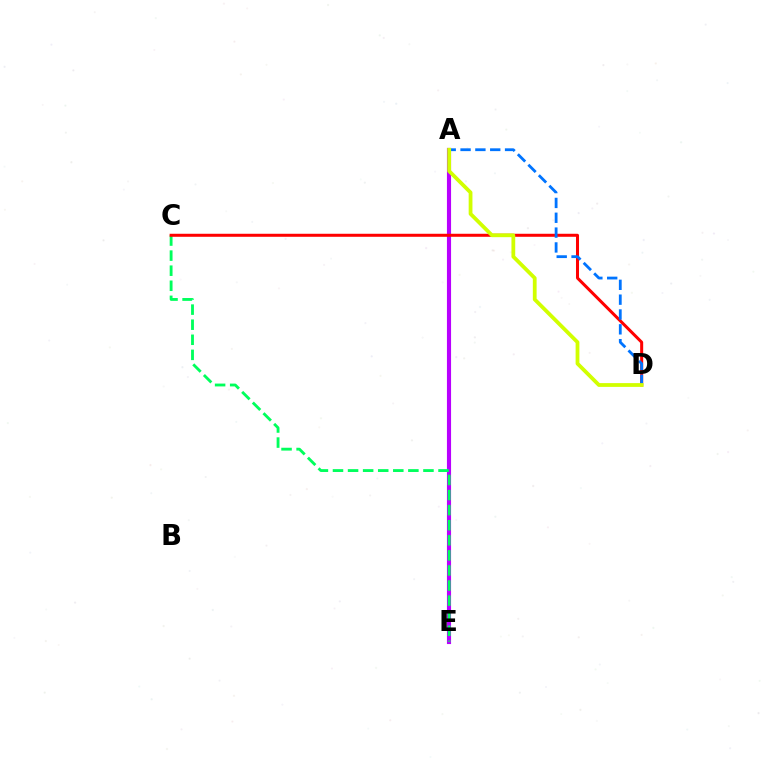{('A', 'E'): [{'color': '#b900ff', 'line_style': 'solid', 'thickness': 2.97}], ('C', 'E'): [{'color': '#00ff5c', 'line_style': 'dashed', 'thickness': 2.05}], ('C', 'D'): [{'color': '#ff0000', 'line_style': 'solid', 'thickness': 2.17}], ('A', 'D'): [{'color': '#0074ff', 'line_style': 'dashed', 'thickness': 2.02}, {'color': '#d1ff00', 'line_style': 'solid', 'thickness': 2.72}]}